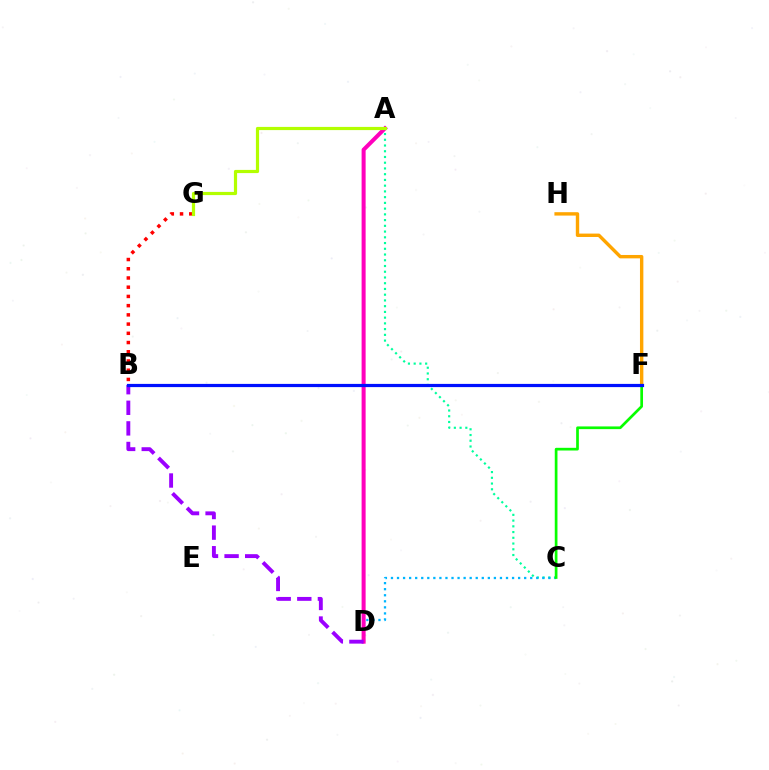{('A', 'C'): [{'color': '#00ff9d', 'line_style': 'dotted', 'thickness': 1.56}], ('B', 'G'): [{'color': '#ff0000', 'line_style': 'dotted', 'thickness': 2.51}], ('C', 'D'): [{'color': '#00b5ff', 'line_style': 'dotted', 'thickness': 1.65}], ('A', 'D'): [{'color': '#ff00bd', 'line_style': 'solid', 'thickness': 2.89}], ('C', 'F'): [{'color': '#08ff00', 'line_style': 'solid', 'thickness': 1.95}], ('A', 'G'): [{'color': '#b3ff00', 'line_style': 'solid', 'thickness': 2.3}], ('B', 'D'): [{'color': '#9b00ff', 'line_style': 'dashed', 'thickness': 2.8}], ('F', 'H'): [{'color': '#ffa500', 'line_style': 'solid', 'thickness': 2.44}], ('B', 'F'): [{'color': '#0010ff', 'line_style': 'solid', 'thickness': 2.31}]}